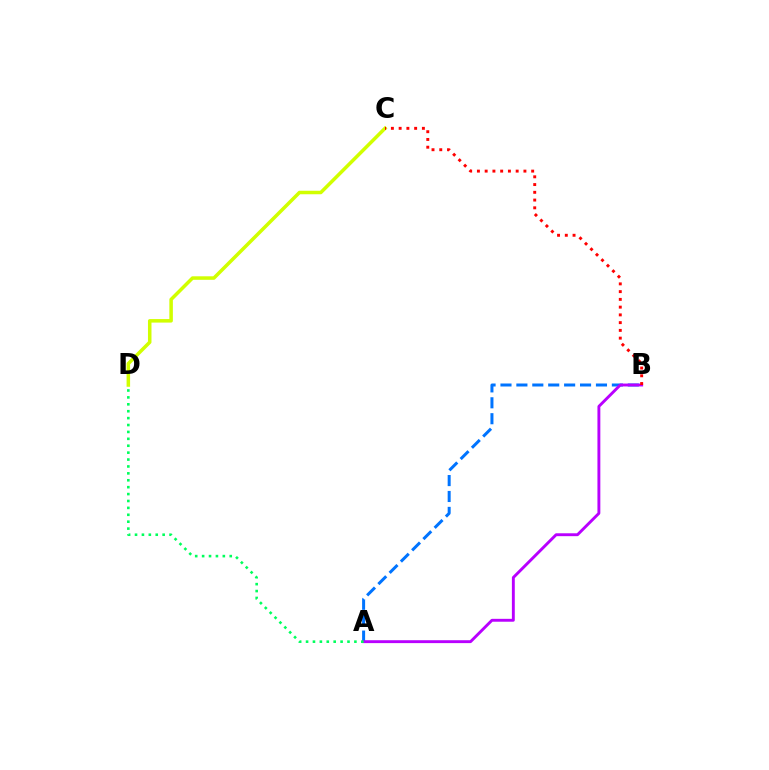{('C', 'D'): [{'color': '#d1ff00', 'line_style': 'solid', 'thickness': 2.53}], ('A', 'B'): [{'color': '#0074ff', 'line_style': 'dashed', 'thickness': 2.16}, {'color': '#b900ff', 'line_style': 'solid', 'thickness': 2.08}], ('A', 'D'): [{'color': '#00ff5c', 'line_style': 'dotted', 'thickness': 1.88}], ('B', 'C'): [{'color': '#ff0000', 'line_style': 'dotted', 'thickness': 2.11}]}